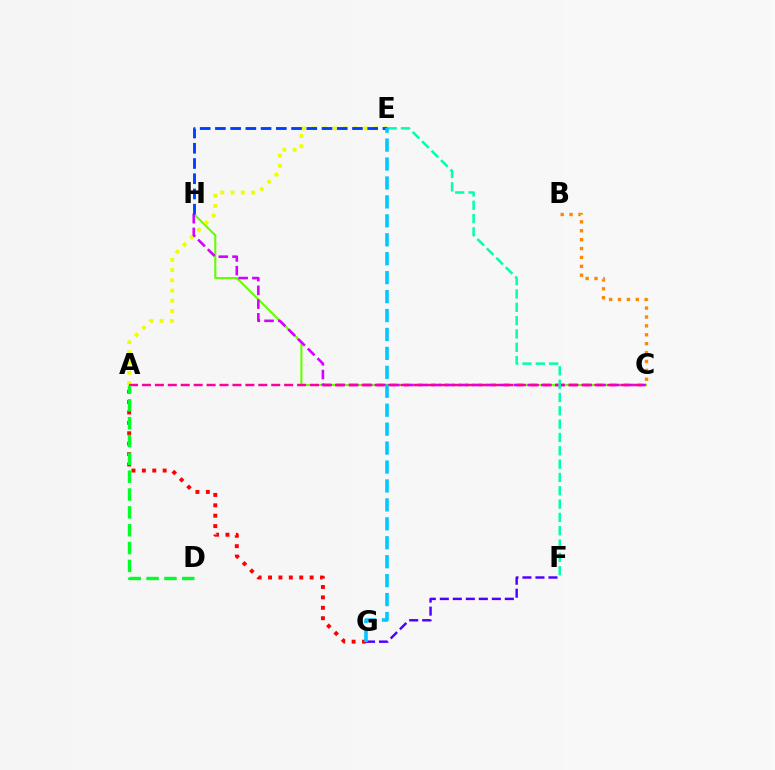{('C', 'H'): [{'color': '#66ff00', 'line_style': 'solid', 'thickness': 1.52}, {'color': '#d600ff', 'line_style': 'dashed', 'thickness': 1.87}], ('F', 'G'): [{'color': '#4f00ff', 'line_style': 'dashed', 'thickness': 1.77}], ('A', 'E'): [{'color': '#eeff00', 'line_style': 'dotted', 'thickness': 2.78}], ('B', 'C'): [{'color': '#ff8800', 'line_style': 'dotted', 'thickness': 2.42}], ('A', 'C'): [{'color': '#ff00a0', 'line_style': 'dashed', 'thickness': 1.76}], ('A', 'G'): [{'color': '#ff0000', 'line_style': 'dotted', 'thickness': 2.83}], ('A', 'D'): [{'color': '#00ff27', 'line_style': 'dashed', 'thickness': 2.42}], ('E', 'H'): [{'color': '#003fff', 'line_style': 'dashed', 'thickness': 2.07}], ('E', 'F'): [{'color': '#00ffaf', 'line_style': 'dashed', 'thickness': 1.81}], ('E', 'G'): [{'color': '#00c7ff', 'line_style': 'dashed', 'thickness': 2.57}]}